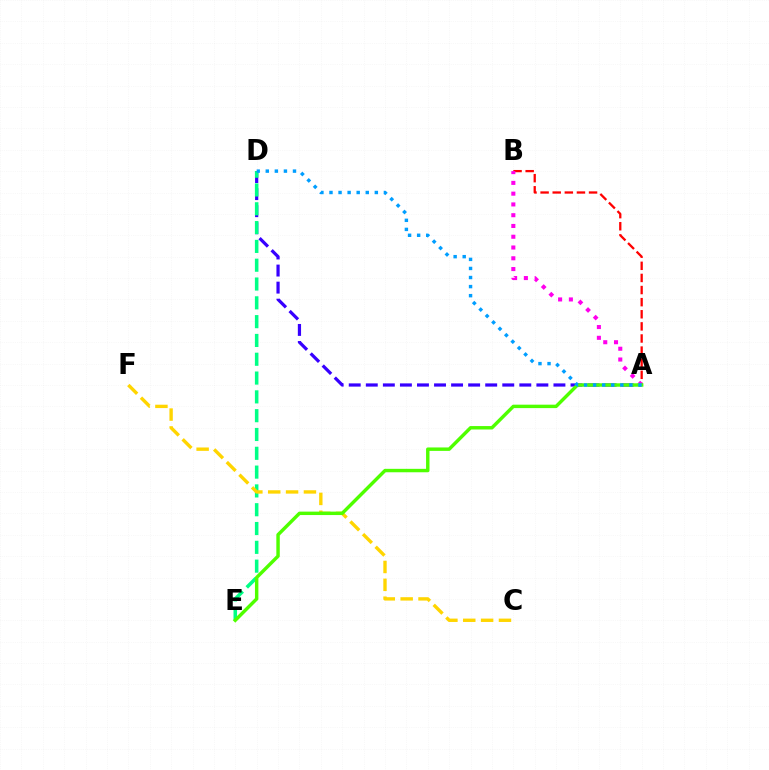{('A', 'D'): [{'color': '#3700ff', 'line_style': 'dashed', 'thickness': 2.32}, {'color': '#009eff', 'line_style': 'dotted', 'thickness': 2.46}], ('A', 'B'): [{'color': '#ff0000', 'line_style': 'dashed', 'thickness': 1.65}, {'color': '#ff00ed', 'line_style': 'dotted', 'thickness': 2.93}], ('D', 'E'): [{'color': '#00ff86', 'line_style': 'dashed', 'thickness': 2.56}], ('C', 'F'): [{'color': '#ffd500', 'line_style': 'dashed', 'thickness': 2.43}], ('A', 'E'): [{'color': '#4fff00', 'line_style': 'solid', 'thickness': 2.47}]}